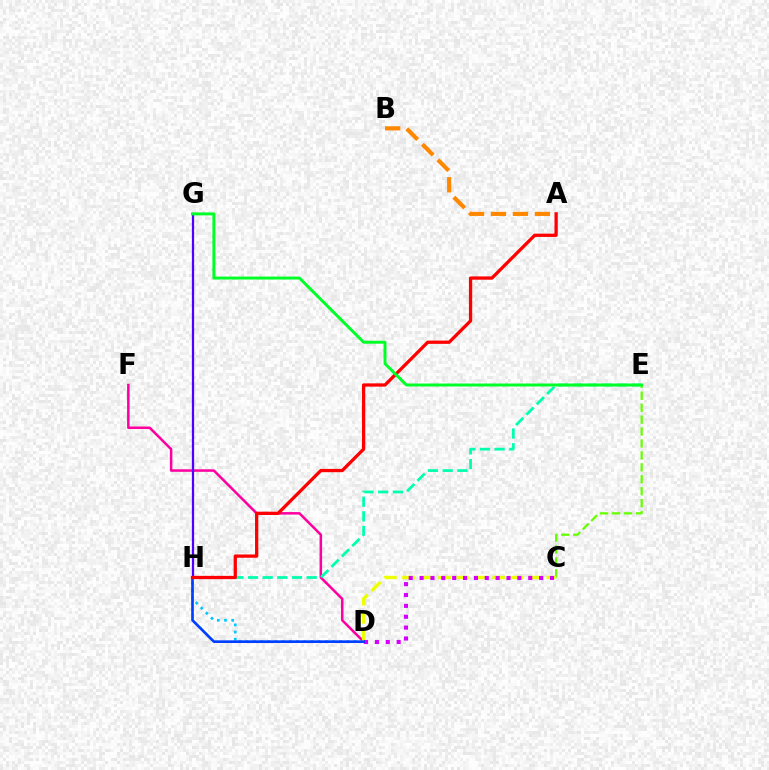{('C', 'E'): [{'color': '#66ff00', 'line_style': 'dashed', 'thickness': 1.62}], ('D', 'F'): [{'color': '#ff00a0', 'line_style': 'solid', 'thickness': 1.82}], ('D', 'H'): [{'color': '#00c7ff', 'line_style': 'dotted', 'thickness': 1.95}, {'color': '#003fff', 'line_style': 'solid', 'thickness': 1.93}], ('G', 'H'): [{'color': '#4f00ff', 'line_style': 'solid', 'thickness': 1.62}], ('A', 'B'): [{'color': '#ff8800', 'line_style': 'dashed', 'thickness': 2.98}], ('C', 'D'): [{'color': '#eeff00', 'line_style': 'dashed', 'thickness': 2.45}, {'color': '#d600ff', 'line_style': 'dotted', 'thickness': 2.95}], ('E', 'H'): [{'color': '#00ffaf', 'line_style': 'dashed', 'thickness': 1.99}], ('A', 'H'): [{'color': '#ff0000', 'line_style': 'solid', 'thickness': 2.36}], ('E', 'G'): [{'color': '#00ff27', 'line_style': 'solid', 'thickness': 2.13}]}